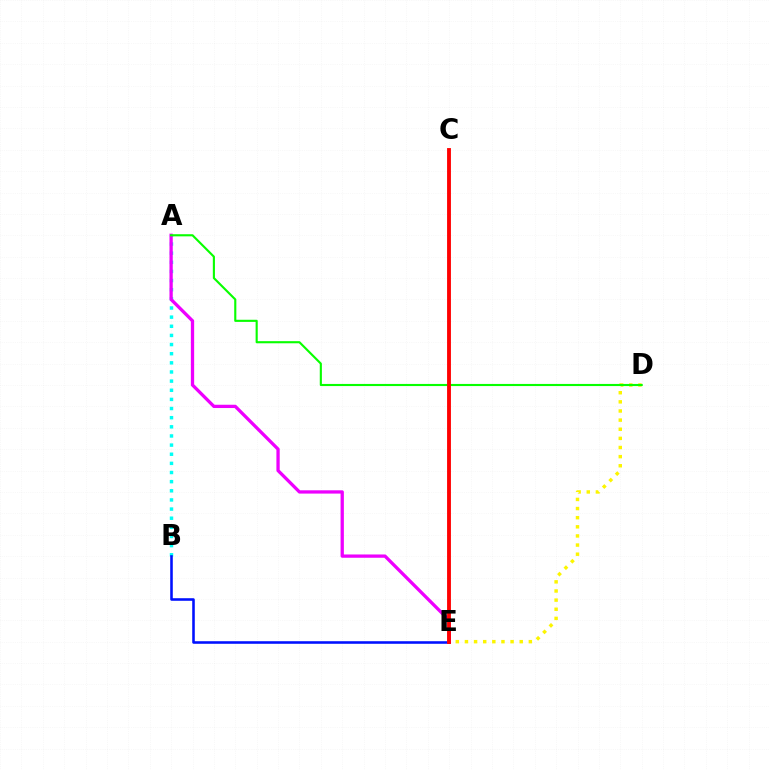{('A', 'B'): [{'color': '#00fff6', 'line_style': 'dotted', 'thickness': 2.48}], ('D', 'E'): [{'color': '#fcf500', 'line_style': 'dotted', 'thickness': 2.48}], ('B', 'E'): [{'color': '#0010ff', 'line_style': 'solid', 'thickness': 1.85}], ('A', 'E'): [{'color': '#ee00ff', 'line_style': 'solid', 'thickness': 2.37}], ('A', 'D'): [{'color': '#08ff00', 'line_style': 'solid', 'thickness': 1.53}], ('C', 'E'): [{'color': '#ff0000', 'line_style': 'solid', 'thickness': 2.77}]}